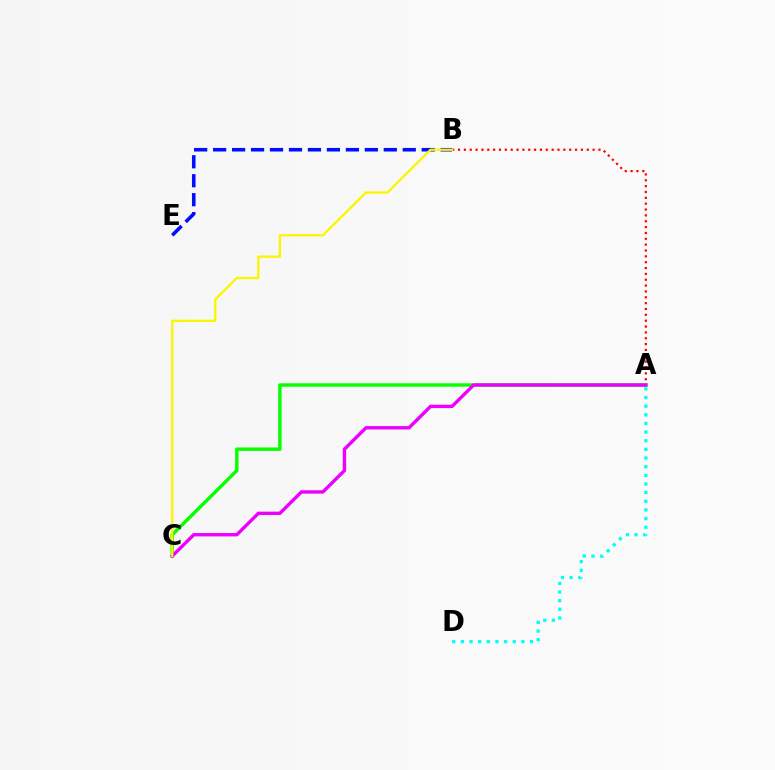{('A', 'B'): [{'color': '#ff0000', 'line_style': 'dotted', 'thickness': 1.59}], ('A', 'D'): [{'color': '#00fff6', 'line_style': 'dotted', 'thickness': 2.35}], ('A', 'C'): [{'color': '#08ff00', 'line_style': 'solid', 'thickness': 2.48}, {'color': '#ee00ff', 'line_style': 'solid', 'thickness': 2.44}], ('B', 'E'): [{'color': '#0010ff', 'line_style': 'dashed', 'thickness': 2.58}], ('B', 'C'): [{'color': '#fcf500', 'line_style': 'solid', 'thickness': 1.66}]}